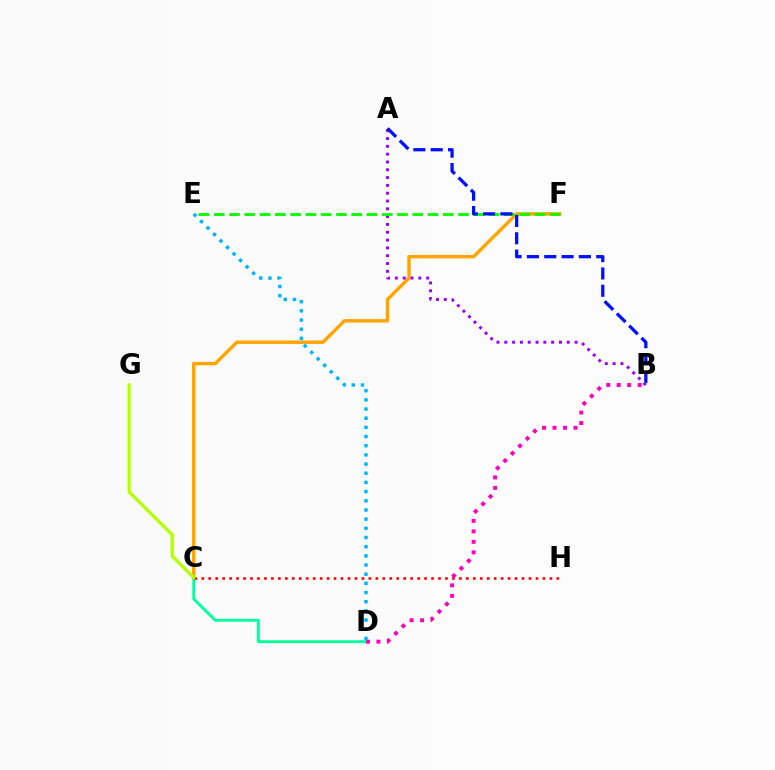{('C', 'F'): [{'color': '#ffa500', 'line_style': 'solid', 'thickness': 2.48}], ('A', 'B'): [{'color': '#9b00ff', 'line_style': 'dotted', 'thickness': 2.12}, {'color': '#0010ff', 'line_style': 'dashed', 'thickness': 2.35}], ('C', 'D'): [{'color': '#00ff9d', 'line_style': 'solid', 'thickness': 2.05}], ('E', 'F'): [{'color': '#08ff00', 'line_style': 'dashed', 'thickness': 2.07}], ('C', 'H'): [{'color': '#ff0000', 'line_style': 'dotted', 'thickness': 1.89}], ('B', 'D'): [{'color': '#ff00bd', 'line_style': 'dotted', 'thickness': 2.85}], ('C', 'G'): [{'color': '#b3ff00', 'line_style': 'solid', 'thickness': 2.35}], ('D', 'E'): [{'color': '#00b5ff', 'line_style': 'dotted', 'thickness': 2.49}]}